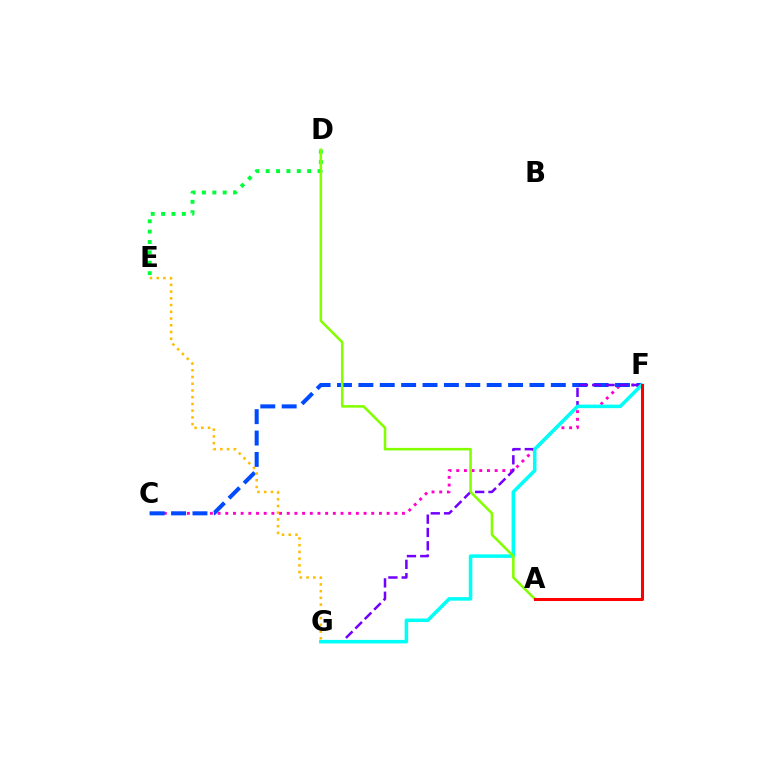{('C', 'F'): [{'color': '#ff00cf', 'line_style': 'dotted', 'thickness': 2.09}, {'color': '#004bff', 'line_style': 'dashed', 'thickness': 2.91}], ('F', 'G'): [{'color': '#7200ff', 'line_style': 'dashed', 'thickness': 1.81}, {'color': '#00fff6', 'line_style': 'solid', 'thickness': 2.55}], ('D', 'E'): [{'color': '#00ff39', 'line_style': 'dotted', 'thickness': 2.82}], ('A', 'D'): [{'color': '#84ff00', 'line_style': 'solid', 'thickness': 1.85}], ('A', 'F'): [{'color': '#ff0000', 'line_style': 'solid', 'thickness': 2.19}], ('E', 'G'): [{'color': '#ffbd00', 'line_style': 'dotted', 'thickness': 1.83}]}